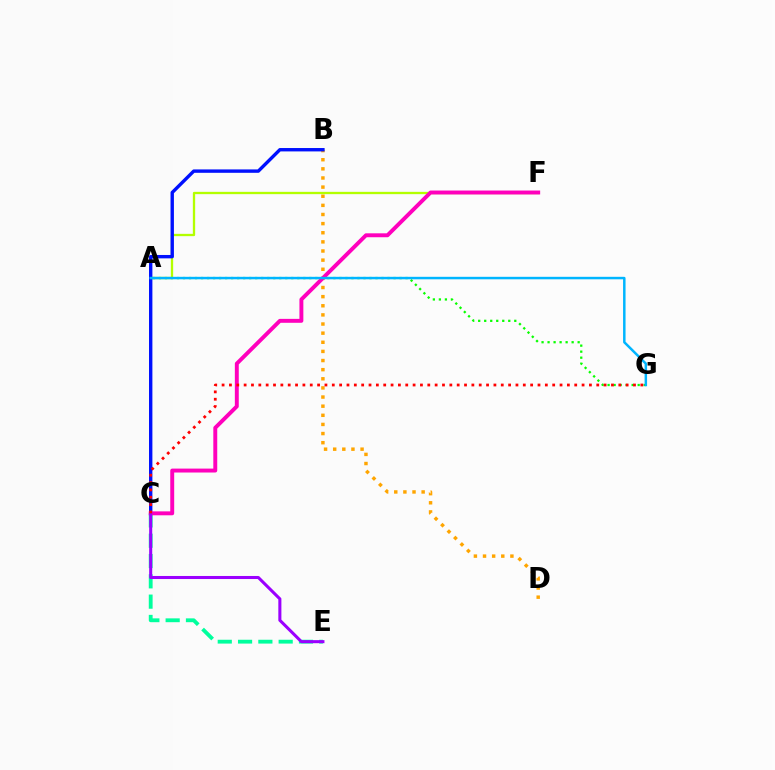{('B', 'D'): [{'color': '#ffa500', 'line_style': 'dotted', 'thickness': 2.48}], ('A', 'G'): [{'color': '#08ff00', 'line_style': 'dotted', 'thickness': 1.63}, {'color': '#00b5ff', 'line_style': 'solid', 'thickness': 1.79}], ('A', 'F'): [{'color': '#b3ff00', 'line_style': 'solid', 'thickness': 1.66}], ('B', 'C'): [{'color': '#0010ff', 'line_style': 'solid', 'thickness': 2.44}], ('C', 'E'): [{'color': '#00ff9d', 'line_style': 'dashed', 'thickness': 2.76}, {'color': '#9b00ff', 'line_style': 'solid', 'thickness': 2.2}], ('C', 'F'): [{'color': '#ff00bd', 'line_style': 'solid', 'thickness': 2.82}], ('C', 'G'): [{'color': '#ff0000', 'line_style': 'dotted', 'thickness': 2.0}]}